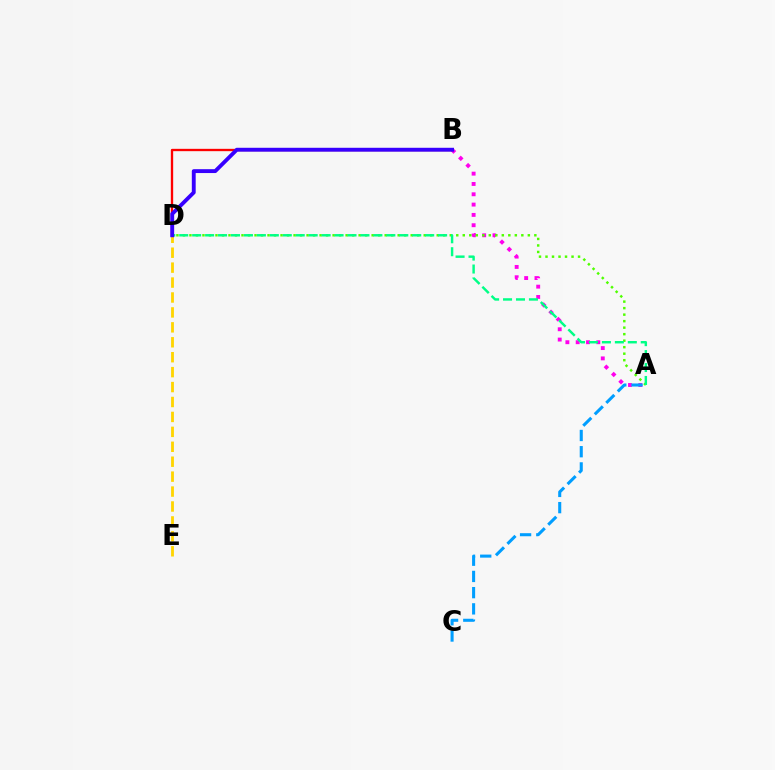{('A', 'B'): [{'color': '#ff00ed', 'line_style': 'dotted', 'thickness': 2.8}], ('A', 'C'): [{'color': '#009eff', 'line_style': 'dashed', 'thickness': 2.2}], ('A', 'D'): [{'color': '#4fff00', 'line_style': 'dotted', 'thickness': 1.77}, {'color': '#00ff86', 'line_style': 'dashed', 'thickness': 1.76}], ('B', 'D'): [{'color': '#ff0000', 'line_style': 'solid', 'thickness': 1.68}, {'color': '#3700ff', 'line_style': 'solid', 'thickness': 2.79}], ('D', 'E'): [{'color': '#ffd500', 'line_style': 'dashed', 'thickness': 2.03}]}